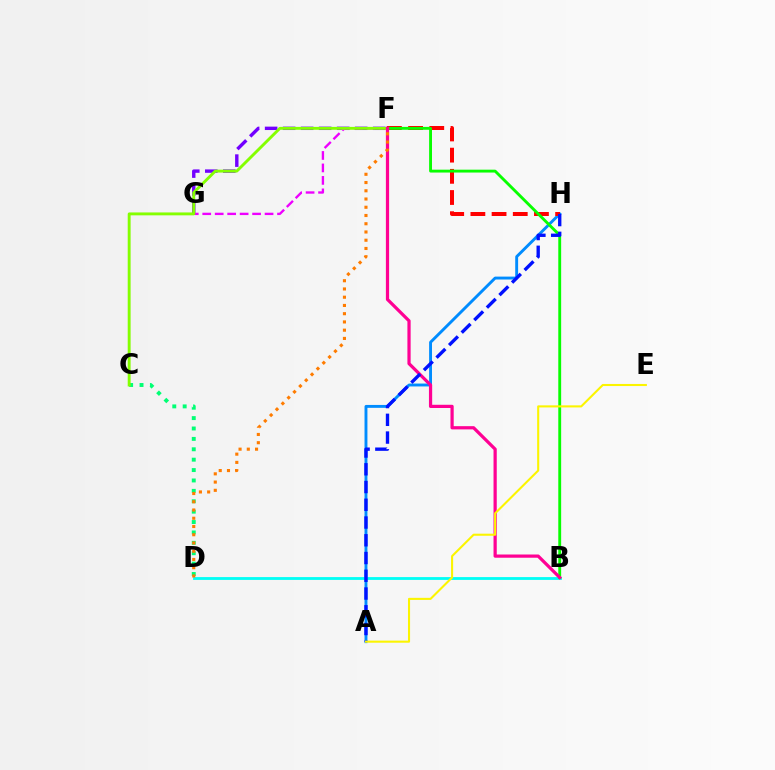{('C', 'D'): [{'color': '#00ff74', 'line_style': 'dotted', 'thickness': 2.82}], ('F', 'G'): [{'color': '#7200ff', 'line_style': 'dashed', 'thickness': 2.45}, {'color': '#ee00ff', 'line_style': 'dashed', 'thickness': 1.69}], ('B', 'D'): [{'color': '#00fff6', 'line_style': 'solid', 'thickness': 2.02}], ('A', 'H'): [{'color': '#008cff', 'line_style': 'solid', 'thickness': 2.09}, {'color': '#0010ff', 'line_style': 'dashed', 'thickness': 2.41}], ('C', 'F'): [{'color': '#84ff00', 'line_style': 'solid', 'thickness': 2.09}], ('F', 'H'): [{'color': '#ff0000', 'line_style': 'dashed', 'thickness': 2.88}], ('B', 'F'): [{'color': '#08ff00', 'line_style': 'solid', 'thickness': 2.07}, {'color': '#ff0094', 'line_style': 'solid', 'thickness': 2.32}], ('D', 'F'): [{'color': '#ff7c00', 'line_style': 'dotted', 'thickness': 2.24}], ('A', 'E'): [{'color': '#fcf500', 'line_style': 'solid', 'thickness': 1.5}]}